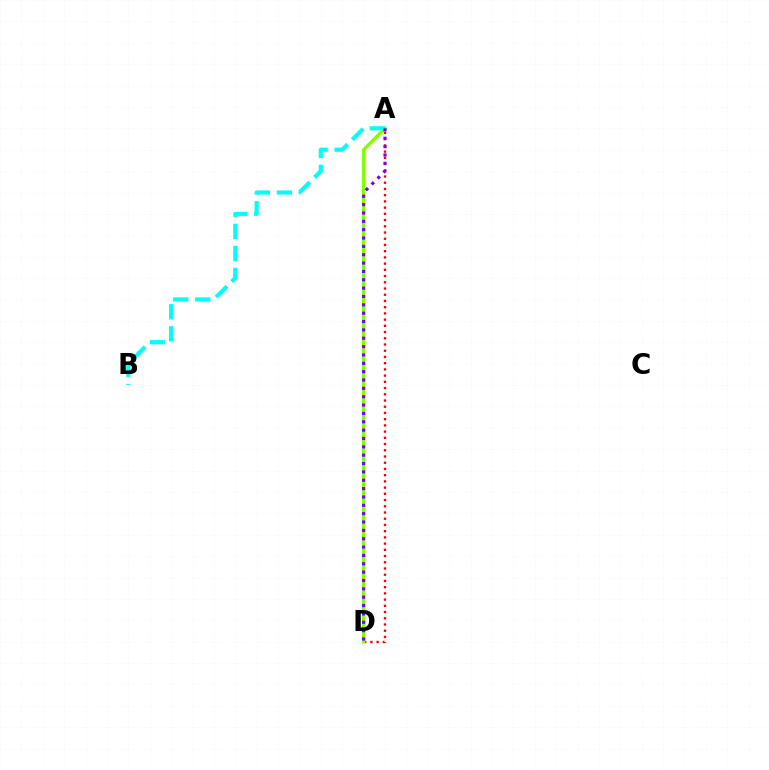{('A', 'D'): [{'color': '#ff0000', 'line_style': 'dotted', 'thickness': 1.69}, {'color': '#84ff00', 'line_style': 'solid', 'thickness': 2.38}, {'color': '#7200ff', 'line_style': 'dotted', 'thickness': 2.27}], ('A', 'B'): [{'color': '#00fff6', 'line_style': 'dashed', 'thickness': 2.99}]}